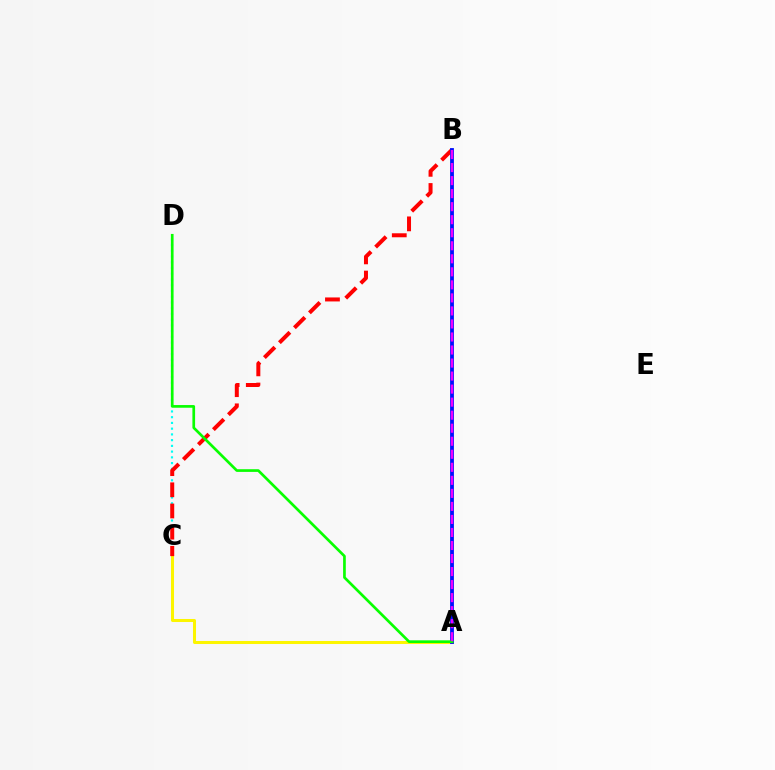{('A', 'C'): [{'color': '#fcf500', 'line_style': 'solid', 'thickness': 2.18}], ('C', 'D'): [{'color': '#00fff6', 'line_style': 'dotted', 'thickness': 1.56}], ('B', 'C'): [{'color': '#ff0000', 'line_style': 'dashed', 'thickness': 2.88}], ('A', 'B'): [{'color': '#0010ff', 'line_style': 'solid', 'thickness': 2.75}, {'color': '#ee00ff', 'line_style': 'dashed', 'thickness': 1.77}], ('A', 'D'): [{'color': '#08ff00', 'line_style': 'solid', 'thickness': 1.93}]}